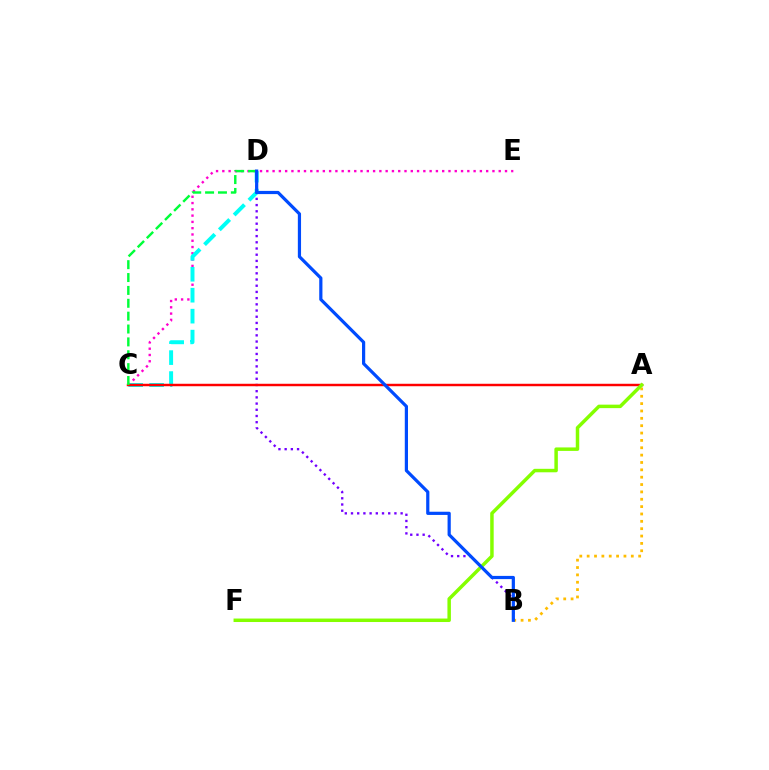{('C', 'E'): [{'color': '#ff00cf', 'line_style': 'dotted', 'thickness': 1.71}], ('A', 'B'): [{'color': '#ffbd00', 'line_style': 'dotted', 'thickness': 2.0}], ('C', 'D'): [{'color': '#00fff6', 'line_style': 'dashed', 'thickness': 2.85}, {'color': '#00ff39', 'line_style': 'dashed', 'thickness': 1.75}], ('B', 'D'): [{'color': '#7200ff', 'line_style': 'dotted', 'thickness': 1.69}, {'color': '#004bff', 'line_style': 'solid', 'thickness': 2.31}], ('A', 'C'): [{'color': '#ff0000', 'line_style': 'solid', 'thickness': 1.76}], ('A', 'F'): [{'color': '#84ff00', 'line_style': 'solid', 'thickness': 2.51}]}